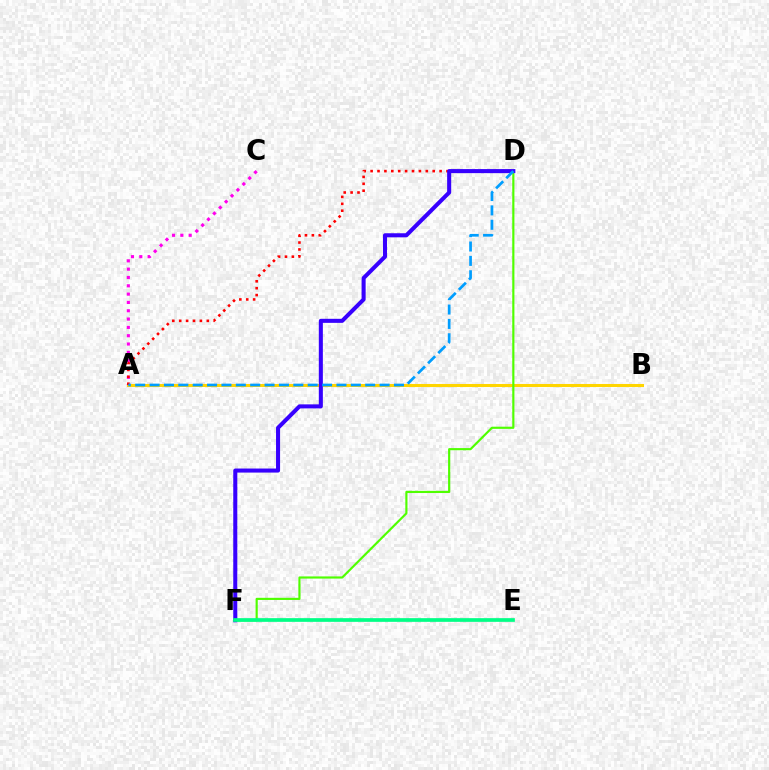{('A', 'B'): [{'color': '#ffd500', 'line_style': 'solid', 'thickness': 2.19}], ('A', 'C'): [{'color': '#ff00ed', 'line_style': 'dotted', 'thickness': 2.26}], ('A', 'D'): [{'color': '#ff0000', 'line_style': 'dotted', 'thickness': 1.87}, {'color': '#009eff', 'line_style': 'dashed', 'thickness': 1.95}], ('D', 'F'): [{'color': '#4fff00', 'line_style': 'solid', 'thickness': 1.56}, {'color': '#3700ff', 'line_style': 'solid', 'thickness': 2.91}], ('E', 'F'): [{'color': '#00ff86', 'line_style': 'solid', 'thickness': 2.66}]}